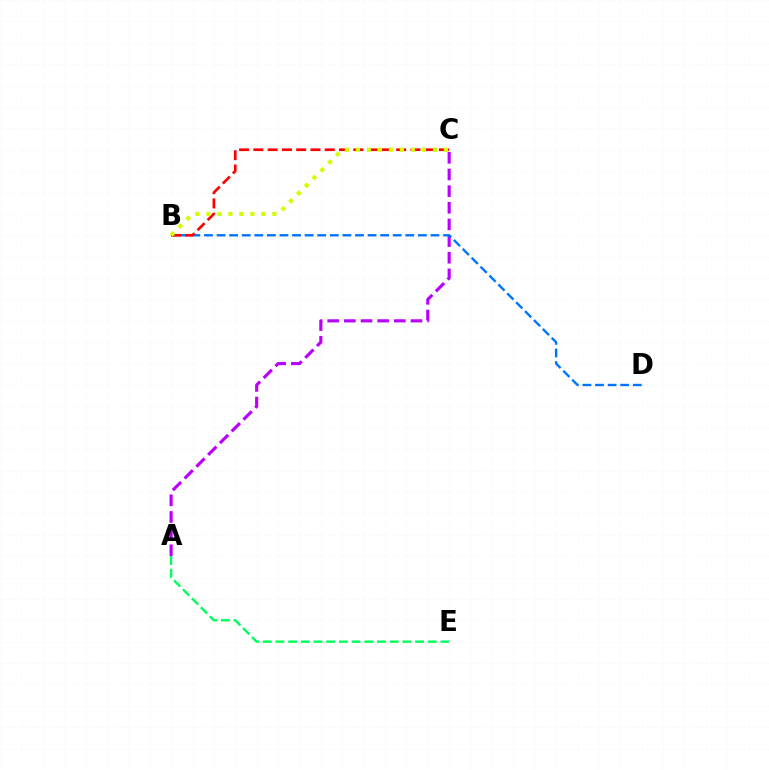{('A', 'C'): [{'color': '#b900ff', 'line_style': 'dashed', 'thickness': 2.26}], ('B', 'D'): [{'color': '#0074ff', 'line_style': 'dashed', 'thickness': 1.71}], ('A', 'E'): [{'color': '#00ff5c', 'line_style': 'dashed', 'thickness': 1.72}], ('B', 'C'): [{'color': '#ff0000', 'line_style': 'dashed', 'thickness': 1.94}, {'color': '#d1ff00', 'line_style': 'dotted', 'thickness': 2.99}]}